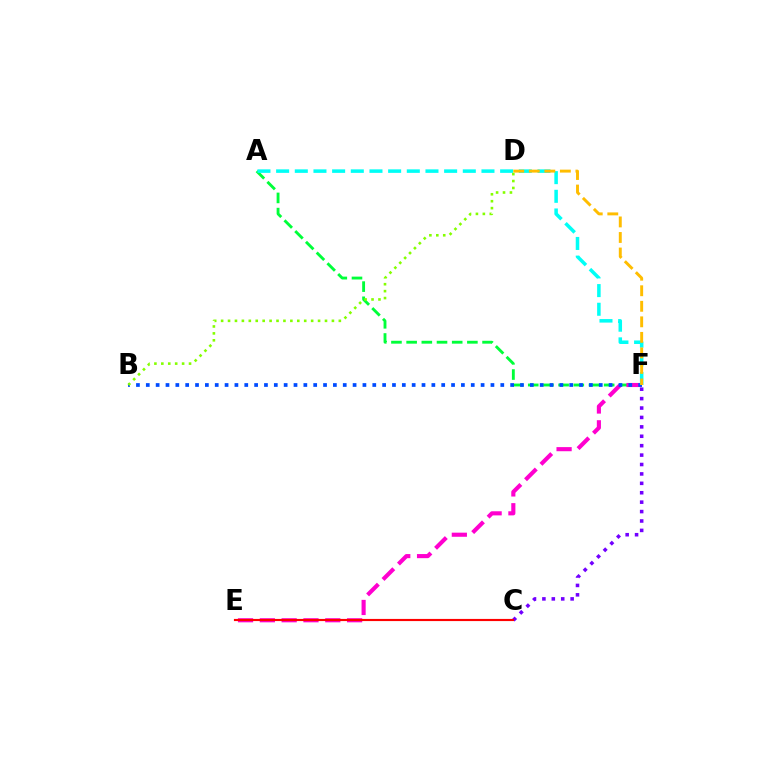{('A', 'F'): [{'color': '#00ff39', 'line_style': 'dashed', 'thickness': 2.06}, {'color': '#00fff6', 'line_style': 'dashed', 'thickness': 2.54}], ('E', 'F'): [{'color': '#ff00cf', 'line_style': 'dashed', 'thickness': 2.96}], ('B', 'F'): [{'color': '#004bff', 'line_style': 'dotted', 'thickness': 2.68}], ('D', 'F'): [{'color': '#ffbd00', 'line_style': 'dashed', 'thickness': 2.11}], ('B', 'D'): [{'color': '#84ff00', 'line_style': 'dotted', 'thickness': 1.88}], ('C', 'F'): [{'color': '#7200ff', 'line_style': 'dotted', 'thickness': 2.56}], ('C', 'E'): [{'color': '#ff0000', 'line_style': 'solid', 'thickness': 1.55}]}